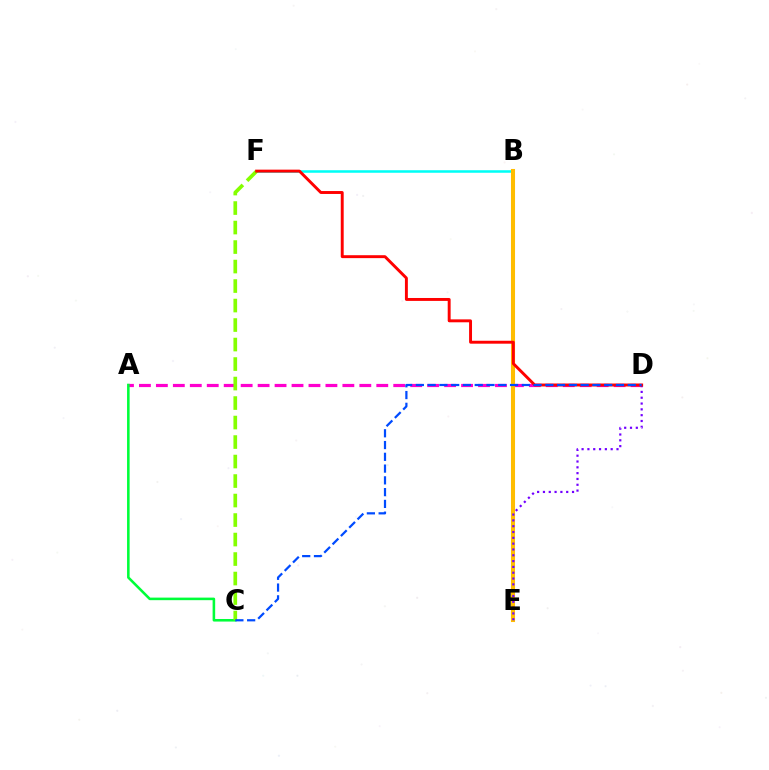{('B', 'F'): [{'color': '#00fff6', 'line_style': 'solid', 'thickness': 1.82}], ('A', 'D'): [{'color': '#ff00cf', 'line_style': 'dashed', 'thickness': 2.3}], ('A', 'C'): [{'color': '#00ff39', 'line_style': 'solid', 'thickness': 1.85}], ('C', 'F'): [{'color': '#84ff00', 'line_style': 'dashed', 'thickness': 2.65}], ('B', 'E'): [{'color': '#ffbd00', 'line_style': 'solid', 'thickness': 2.93}], ('D', 'E'): [{'color': '#7200ff', 'line_style': 'dotted', 'thickness': 1.58}], ('D', 'F'): [{'color': '#ff0000', 'line_style': 'solid', 'thickness': 2.1}], ('C', 'D'): [{'color': '#004bff', 'line_style': 'dashed', 'thickness': 1.6}]}